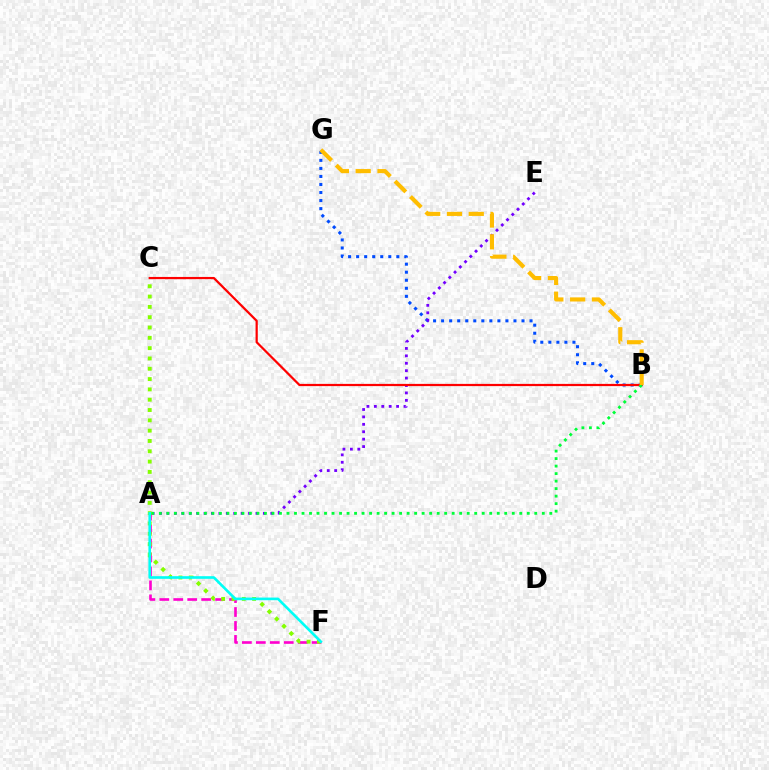{('B', 'G'): [{'color': '#004bff', 'line_style': 'dotted', 'thickness': 2.18}, {'color': '#ffbd00', 'line_style': 'dashed', 'thickness': 2.96}], ('A', 'F'): [{'color': '#ff00cf', 'line_style': 'dashed', 'thickness': 1.9}, {'color': '#00fff6', 'line_style': 'solid', 'thickness': 1.9}], ('A', 'E'): [{'color': '#7200ff', 'line_style': 'dotted', 'thickness': 2.02}], ('B', 'C'): [{'color': '#ff0000', 'line_style': 'solid', 'thickness': 1.6}], ('C', 'F'): [{'color': '#84ff00', 'line_style': 'dotted', 'thickness': 2.8}], ('A', 'B'): [{'color': '#00ff39', 'line_style': 'dotted', 'thickness': 2.04}]}